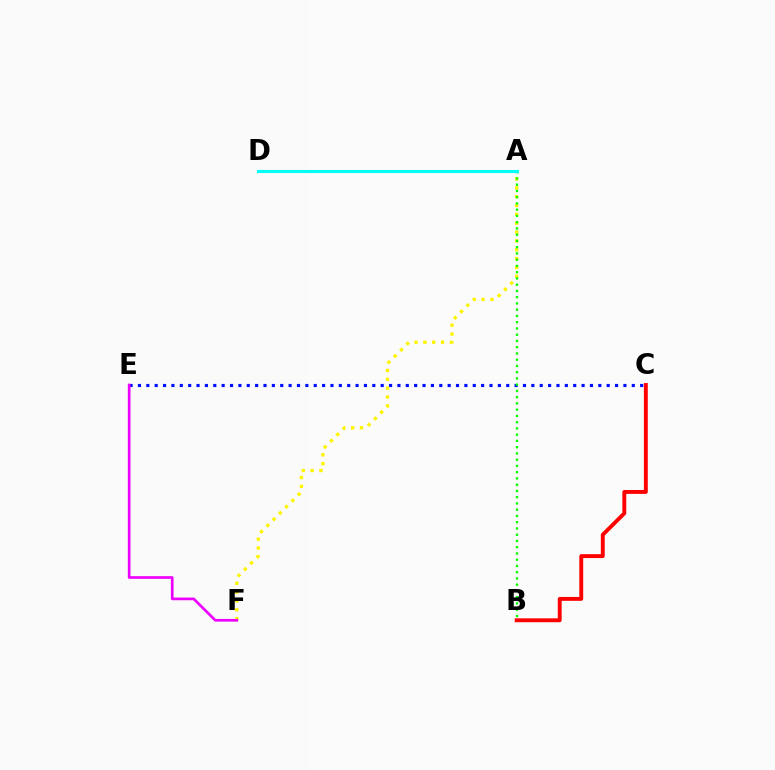{('C', 'E'): [{'color': '#0010ff', 'line_style': 'dotted', 'thickness': 2.27}], ('A', 'F'): [{'color': '#fcf500', 'line_style': 'dotted', 'thickness': 2.4}], ('A', 'B'): [{'color': '#08ff00', 'line_style': 'dotted', 'thickness': 1.7}], ('B', 'C'): [{'color': '#ff0000', 'line_style': 'solid', 'thickness': 2.8}], ('A', 'D'): [{'color': '#00fff6', 'line_style': 'solid', 'thickness': 2.21}], ('E', 'F'): [{'color': '#ee00ff', 'line_style': 'solid', 'thickness': 1.93}]}